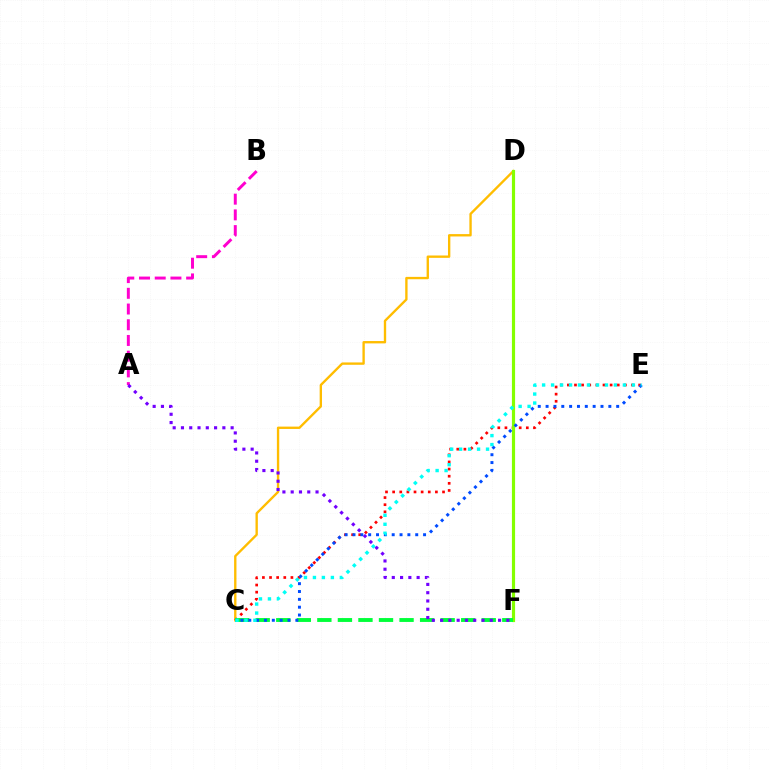{('C', 'D'): [{'color': '#ffbd00', 'line_style': 'solid', 'thickness': 1.7}], ('C', 'E'): [{'color': '#ff0000', 'line_style': 'dotted', 'thickness': 1.94}, {'color': '#004bff', 'line_style': 'dotted', 'thickness': 2.13}, {'color': '#00fff6', 'line_style': 'dotted', 'thickness': 2.44}], ('D', 'F'): [{'color': '#84ff00', 'line_style': 'solid', 'thickness': 2.28}], ('A', 'B'): [{'color': '#ff00cf', 'line_style': 'dashed', 'thickness': 2.13}], ('C', 'F'): [{'color': '#00ff39', 'line_style': 'dashed', 'thickness': 2.79}], ('A', 'F'): [{'color': '#7200ff', 'line_style': 'dotted', 'thickness': 2.25}]}